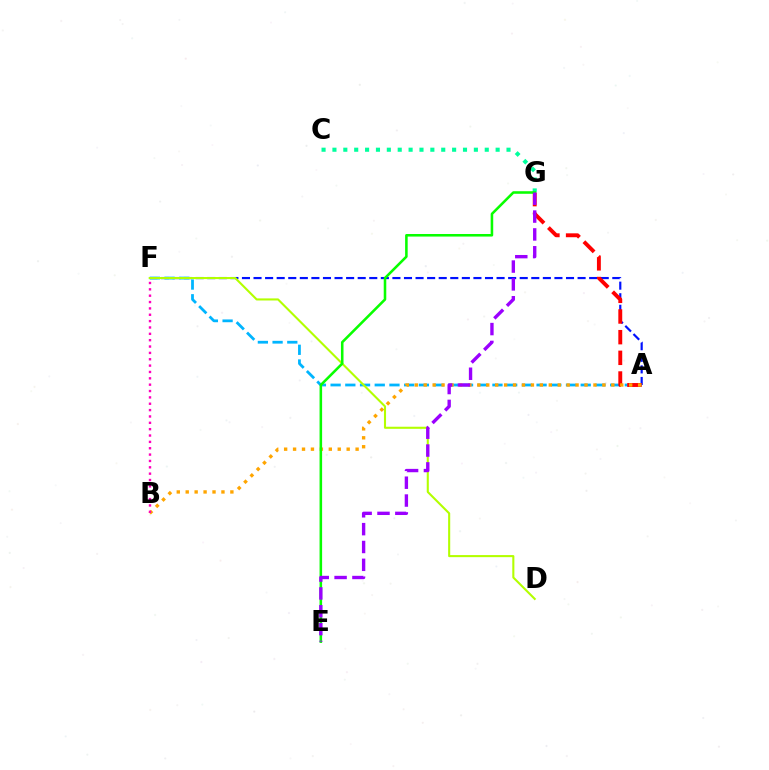{('A', 'F'): [{'color': '#0010ff', 'line_style': 'dashed', 'thickness': 1.57}, {'color': '#00b5ff', 'line_style': 'dashed', 'thickness': 2.0}], ('D', 'F'): [{'color': '#b3ff00', 'line_style': 'solid', 'thickness': 1.5}], ('A', 'G'): [{'color': '#ff0000', 'line_style': 'dashed', 'thickness': 2.81}], ('C', 'G'): [{'color': '#00ff9d', 'line_style': 'dotted', 'thickness': 2.96}], ('A', 'B'): [{'color': '#ffa500', 'line_style': 'dotted', 'thickness': 2.43}], ('E', 'G'): [{'color': '#08ff00', 'line_style': 'solid', 'thickness': 1.84}, {'color': '#9b00ff', 'line_style': 'dashed', 'thickness': 2.42}], ('B', 'F'): [{'color': '#ff00bd', 'line_style': 'dotted', 'thickness': 1.73}]}